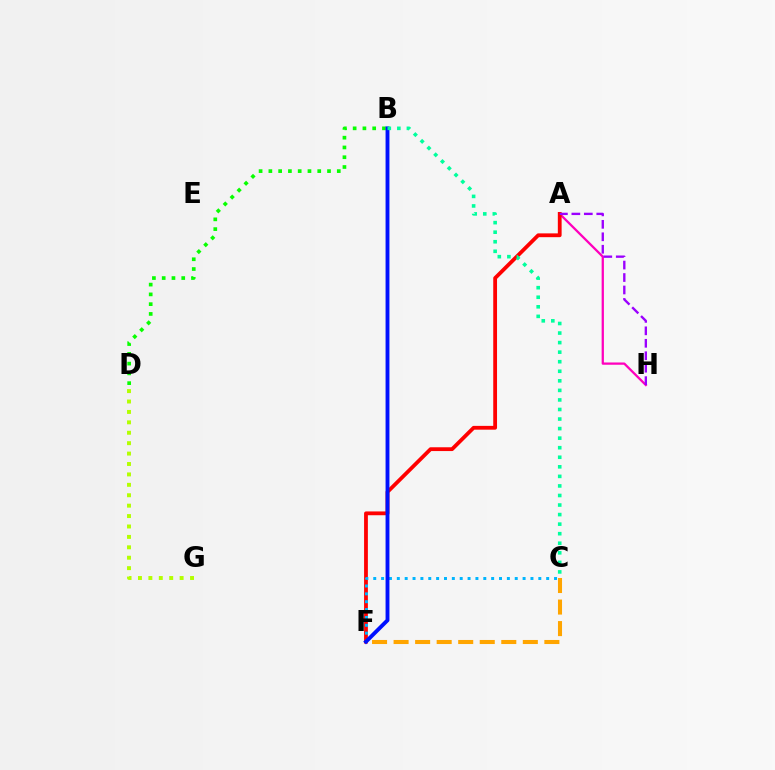{('B', 'D'): [{'color': '#08ff00', 'line_style': 'dotted', 'thickness': 2.66}], ('A', 'H'): [{'color': '#ff00bd', 'line_style': 'solid', 'thickness': 1.64}, {'color': '#9b00ff', 'line_style': 'dashed', 'thickness': 1.69}], ('A', 'F'): [{'color': '#ff0000', 'line_style': 'solid', 'thickness': 2.73}], ('D', 'G'): [{'color': '#b3ff00', 'line_style': 'dotted', 'thickness': 2.83}], ('C', 'F'): [{'color': '#00b5ff', 'line_style': 'dotted', 'thickness': 2.14}, {'color': '#ffa500', 'line_style': 'dashed', 'thickness': 2.93}], ('B', 'F'): [{'color': '#0010ff', 'line_style': 'solid', 'thickness': 2.79}], ('B', 'C'): [{'color': '#00ff9d', 'line_style': 'dotted', 'thickness': 2.6}]}